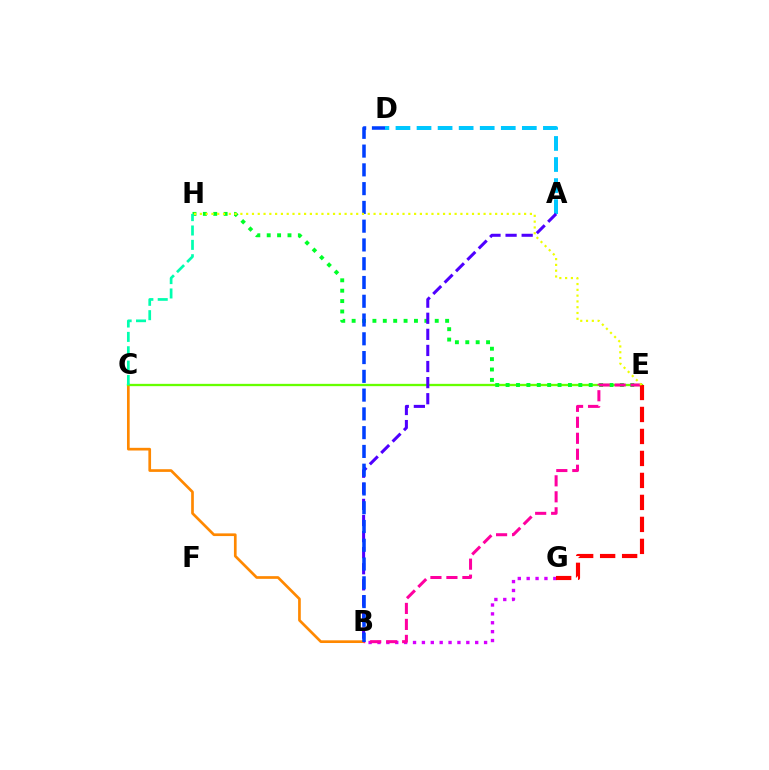{('B', 'C'): [{'color': '#ff8800', 'line_style': 'solid', 'thickness': 1.94}], ('C', 'E'): [{'color': '#66ff00', 'line_style': 'solid', 'thickness': 1.66}], ('B', 'G'): [{'color': '#d600ff', 'line_style': 'dotted', 'thickness': 2.41}], ('A', 'D'): [{'color': '#00c7ff', 'line_style': 'dashed', 'thickness': 2.86}], ('E', 'H'): [{'color': '#00ff27', 'line_style': 'dotted', 'thickness': 2.82}, {'color': '#eeff00', 'line_style': 'dotted', 'thickness': 1.57}], ('B', 'E'): [{'color': '#ff00a0', 'line_style': 'dashed', 'thickness': 2.17}], ('A', 'B'): [{'color': '#4f00ff', 'line_style': 'dashed', 'thickness': 2.19}], ('B', 'D'): [{'color': '#003fff', 'line_style': 'dashed', 'thickness': 2.55}], ('E', 'G'): [{'color': '#ff0000', 'line_style': 'dashed', 'thickness': 2.99}], ('C', 'H'): [{'color': '#00ffaf', 'line_style': 'dashed', 'thickness': 1.95}]}